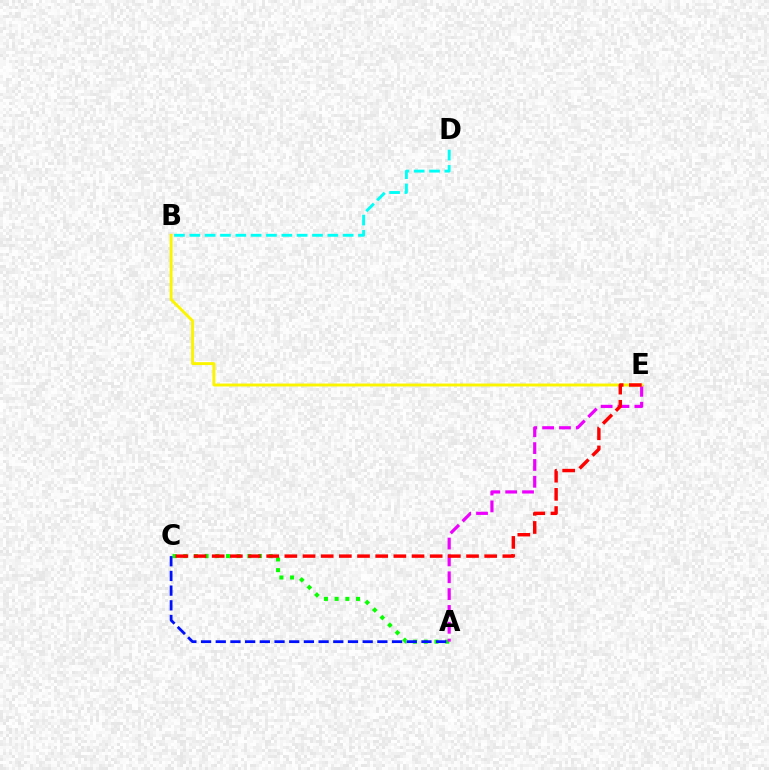{('B', 'D'): [{'color': '#00fff6', 'line_style': 'dashed', 'thickness': 2.08}], ('A', 'C'): [{'color': '#08ff00', 'line_style': 'dotted', 'thickness': 2.9}, {'color': '#0010ff', 'line_style': 'dashed', 'thickness': 2.0}], ('A', 'E'): [{'color': '#ee00ff', 'line_style': 'dashed', 'thickness': 2.29}], ('B', 'E'): [{'color': '#fcf500', 'line_style': 'solid', 'thickness': 2.1}], ('C', 'E'): [{'color': '#ff0000', 'line_style': 'dashed', 'thickness': 2.47}]}